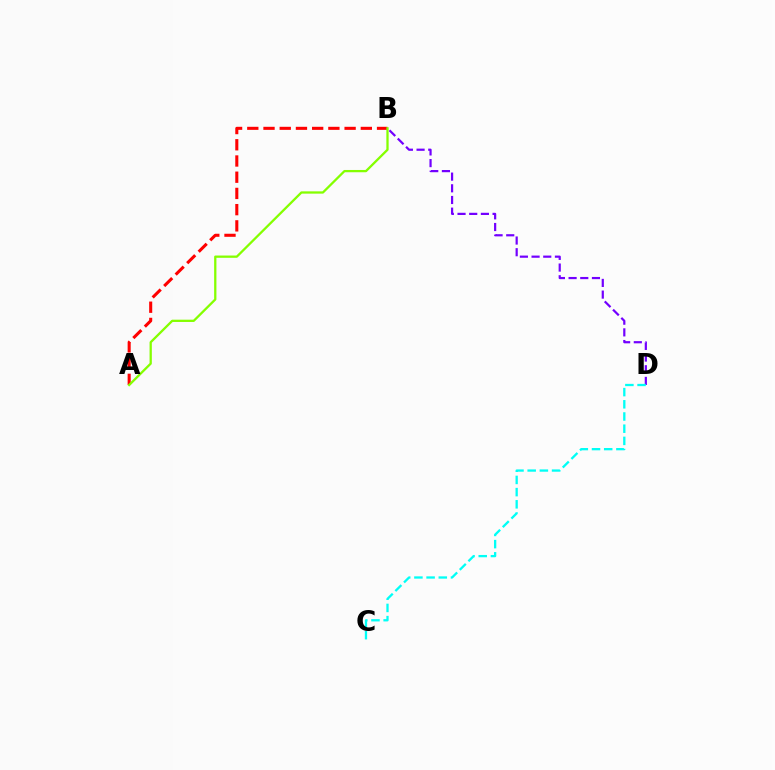{('A', 'B'): [{'color': '#ff0000', 'line_style': 'dashed', 'thickness': 2.2}, {'color': '#84ff00', 'line_style': 'solid', 'thickness': 1.64}], ('B', 'D'): [{'color': '#7200ff', 'line_style': 'dashed', 'thickness': 1.59}], ('C', 'D'): [{'color': '#00fff6', 'line_style': 'dashed', 'thickness': 1.66}]}